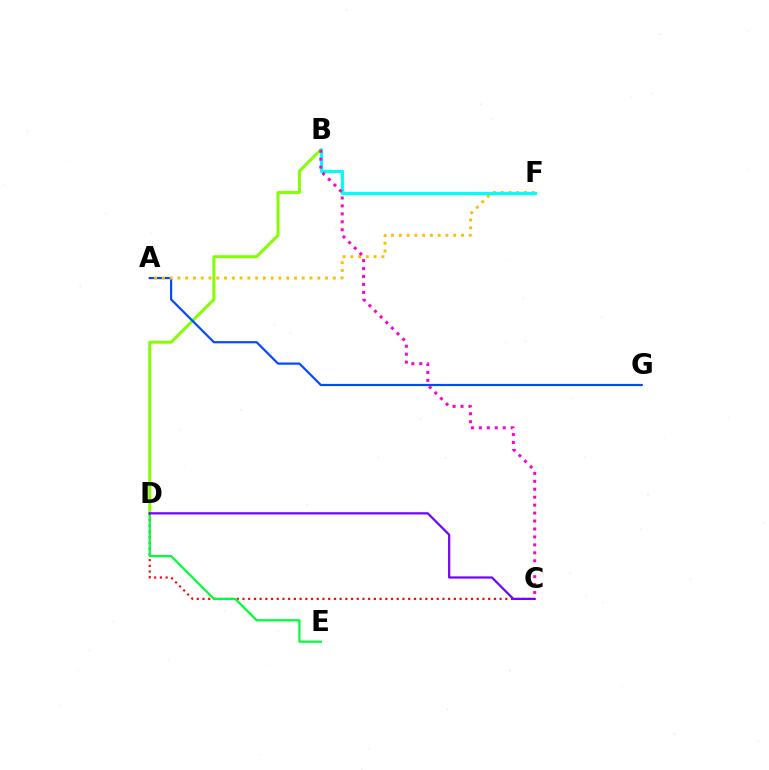{('B', 'D'): [{'color': '#84ff00', 'line_style': 'solid', 'thickness': 2.14}], ('C', 'D'): [{'color': '#ff0000', 'line_style': 'dotted', 'thickness': 1.55}, {'color': '#7200ff', 'line_style': 'solid', 'thickness': 1.59}], ('A', 'G'): [{'color': '#004bff', 'line_style': 'solid', 'thickness': 1.58}], ('A', 'F'): [{'color': '#ffbd00', 'line_style': 'dotted', 'thickness': 2.11}], ('D', 'E'): [{'color': '#00ff39', 'line_style': 'solid', 'thickness': 1.6}], ('B', 'F'): [{'color': '#00fff6', 'line_style': 'solid', 'thickness': 2.32}], ('B', 'C'): [{'color': '#ff00cf', 'line_style': 'dotted', 'thickness': 2.16}]}